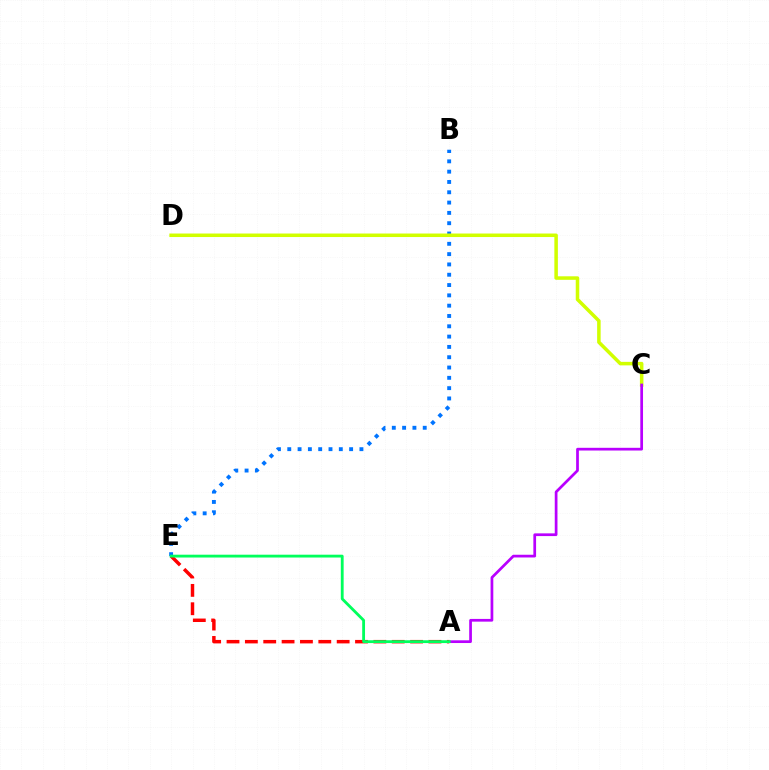{('B', 'E'): [{'color': '#0074ff', 'line_style': 'dotted', 'thickness': 2.8}], ('C', 'D'): [{'color': '#d1ff00', 'line_style': 'solid', 'thickness': 2.53}], ('A', 'C'): [{'color': '#b900ff', 'line_style': 'solid', 'thickness': 1.96}], ('A', 'E'): [{'color': '#ff0000', 'line_style': 'dashed', 'thickness': 2.49}, {'color': '#00ff5c', 'line_style': 'solid', 'thickness': 2.03}]}